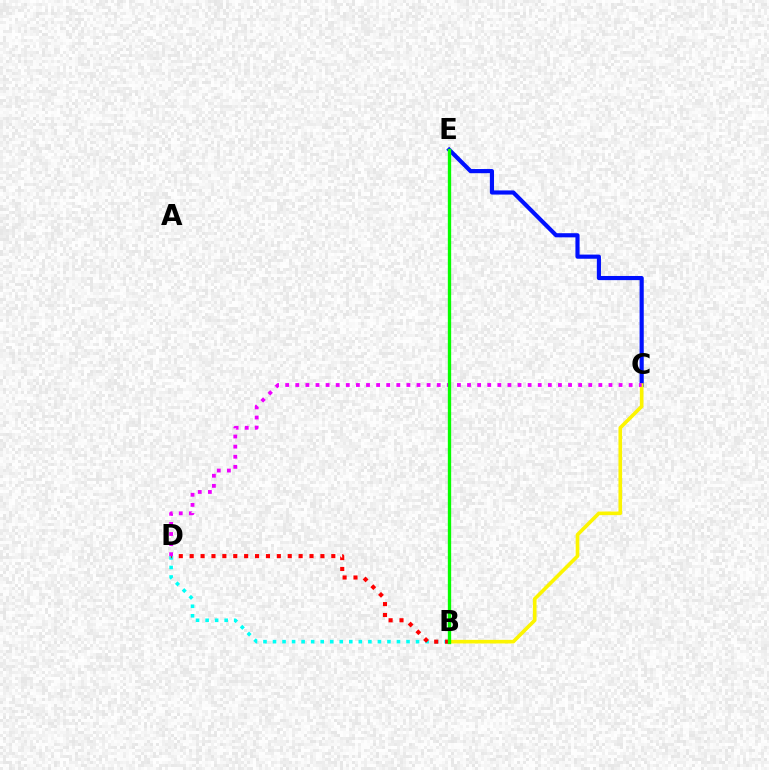{('B', 'D'): [{'color': '#00fff6', 'line_style': 'dotted', 'thickness': 2.59}, {'color': '#ff0000', 'line_style': 'dotted', 'thickness': 2.96}], ('C', 'E'): [{'color': '#0010ff', 'line_style': 'solid', 'thickness': 2.99}], ('B', 'C'): [{'color': '#fcf500', 'line_style': 'solid', 'thickness': 2.61}], ('C', 'D'): [{'color': '#ee00ff', 'line_style': 'dotted', 'thickness': 2.74}], ('B', 'E'): [{'color': '#08ff00', 'line_style': 'solid', 'thickness': 2.4}]}